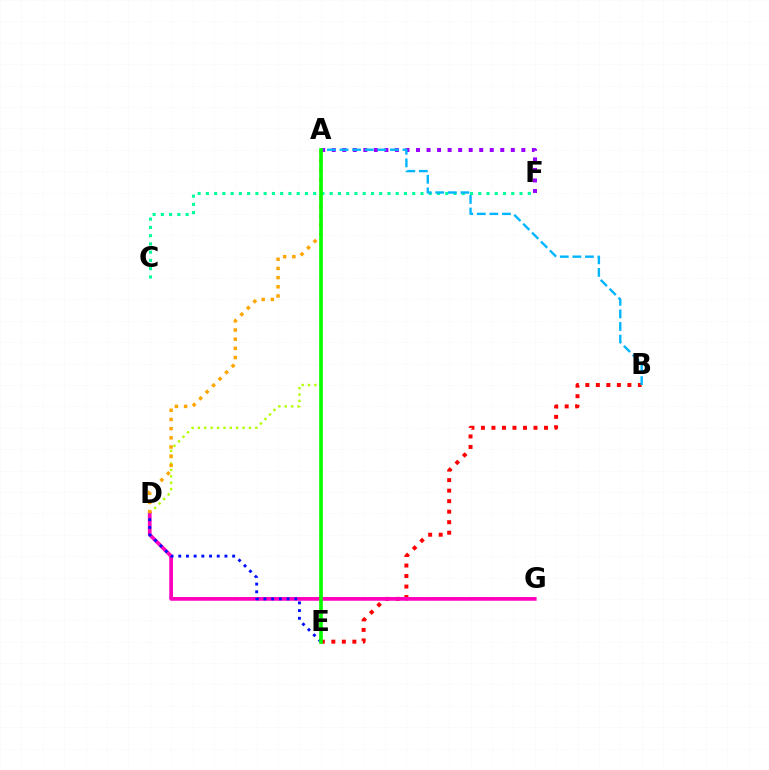{('B', 'E'): [{'color': '#ff0000', 'line_style': 'dotted', 'thickness': 2.86}], ('A', 'D'): [{'color': '#b3ff00', 'line_style': 'dotted', 'thickness': 1.73}, {'color': '#ffa500', 'line_style': 'dotted', 'thickness': 2.49}], ('D', 'G'): [{'color': '#ff00bd', 'line_style': 'solid', 'thickness': 2.68}], ('A', 'F'): [{'color': '#9b00ff', 'line_style': 'dotted', 'thickness': 2.86}], ('C', 'F'): [{'color': '#00ff9d', 'line_style': 'dotted', 'thickness': 2.24}], ('D', 'E'): [{'color': '#0010ff', 'line_style': 'dotted', 'thickness': 2.09}], ('A', 'B'): [{'color': '#00b5ff', 'line_style': 'dashed', 'thickness': 1.71}], ('A', 'E'): [{'color': '#08ff00', 'line_style': 'solid', 'thickness': 2.62}]}